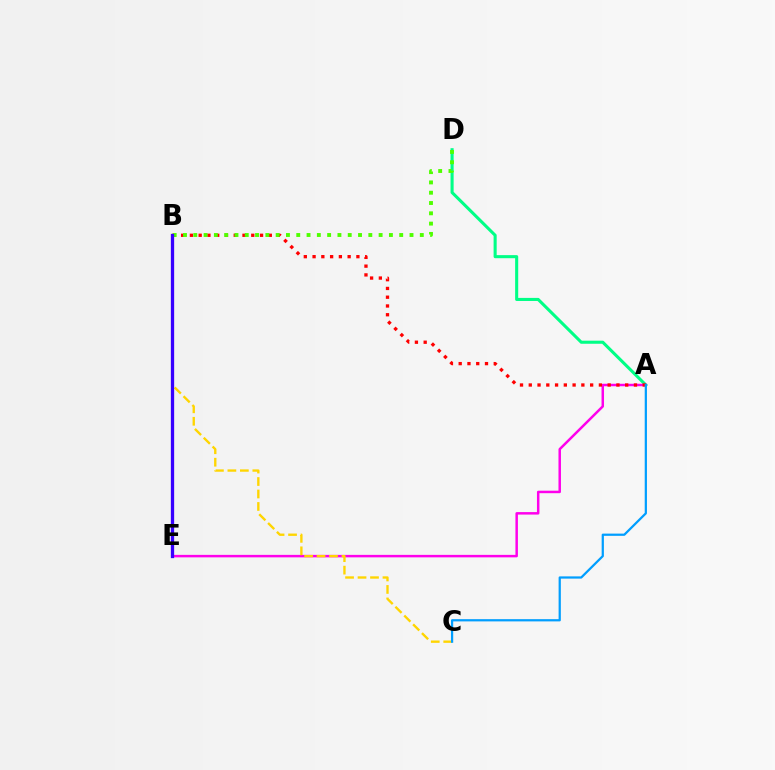{('A', 'D'): [{'color': '#00ff86', 'line_style': 'solid', 'thickness': 2.21}], ('A', 'E'): [{'color': '#ff00ed', 'line_style': 'solid', 'thickness': 1.79}], ('A', 'B'): [{'color': '#ff0000', 'line_style': 'dotted', 'thickness': 2.38}], ('B', 'D'): [{'color': '#4fff00', 'line_style': 'dotted', 'thickness': 2.8}], ('B', 'C'): [{'color': '#ffd500', 'line_style': 'dashed', 'thickness': 1.69}], ('B', 'E'): [{'color': '#3700ff', 'line_style': 'solid', 'thickness': 2.37}], ('A', 'C'): [{'color': '#009eff', 'line_style': 'solid', 'thickness': 1.61}]}